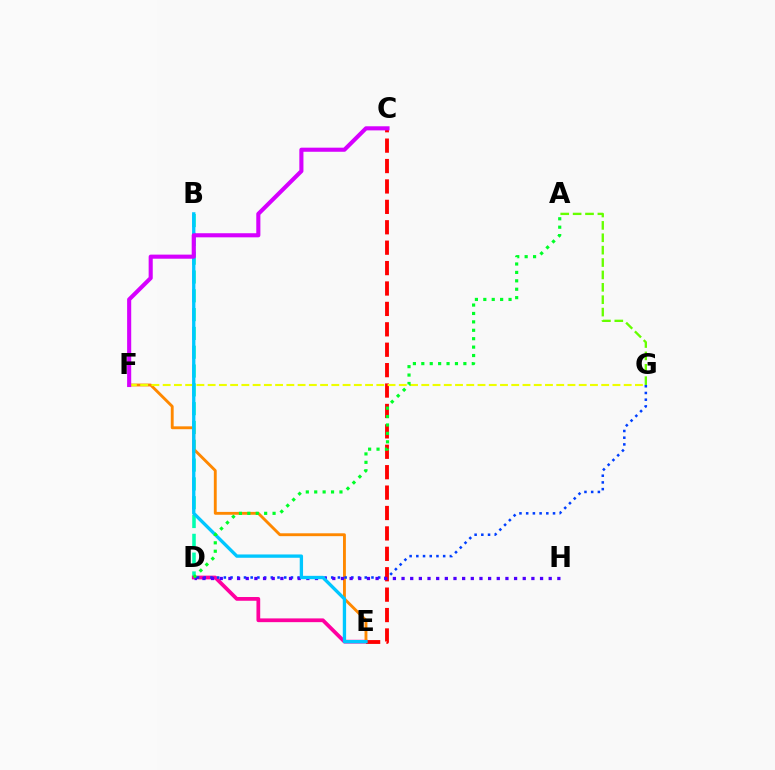{('B', 'D'): [{'color': '#00ffaf', 'line_style': 'dashed', 'thickness': 2.56}], ('A', 'G'): [{'color': '#66ff00', 'line_style': 'dashed', 'thickness': 1.68}], ('D', 'E'): [{'color': '#ff00a0', 'line_style': 'solid', 'thickness': 2.7}], ('E', 'F'): [{'color': '#ff8800', 'line_style': 'solid', 'thickness': 2.06}], ('D', 'G'): [{'color': '#003fff', 'line_style': 'dotted', 'thickness': 1.82}], ('C', 'E'): [{'color': '#ff0000', 'line_style': 'dashed', 'thickness': 2.77}], ('F', 'G'): [{'color': '#eeff00', 'line_style': 'dashed', 'thickness': 1.53}], ('D', 'H'): [{'color': '#4f00ff', 'line_style': 'dotted', 'thickness': 2.35}], ('B', 'E'): [{'color': '#00c7ff', 'line_style': 'solid', 'thickness': 2.39}], ('A', 'D'): [{'color': '#00ff27', 'line_style': 'dotted', 'thickness': 2.29}], ('C', 'F'): [{'color': '#d600ff', 'line_style': 'solid', 'thickness': 2.95}]}